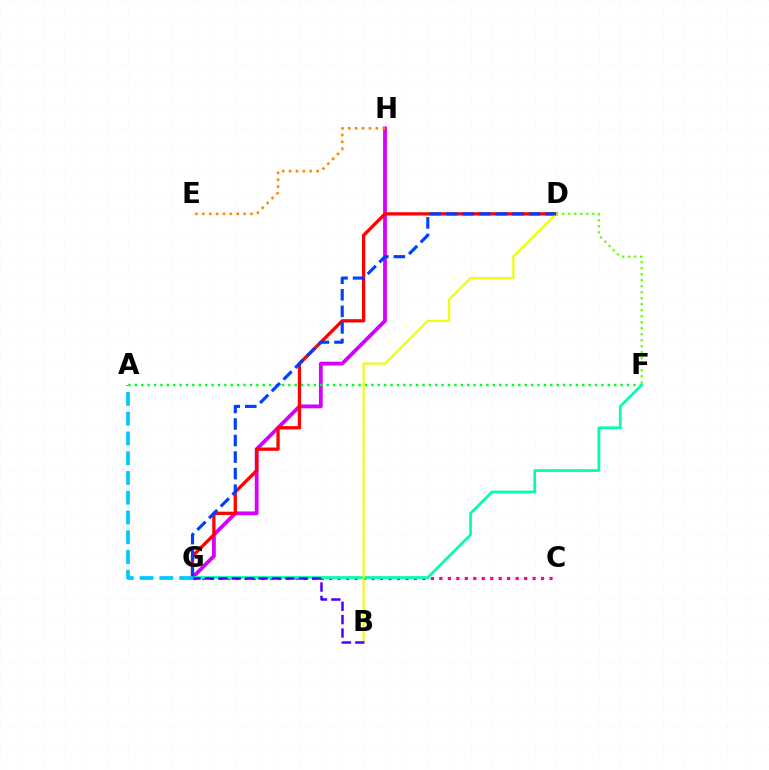{('C', 'G'): [{'color': '#ff00a0', 'line_style': 'dotted', 'thickness': 2.3}], ('G', 'H'): [{'color': '#d600ff', 'line_style': 'solid', 'thickness': 2.74}], ('A', 'F'): [{'color': '#00ff27', 'line_style': 'dotted', 'thickness': 1.74}], ('D', 'G'): [{'color': '#ff0000', 'line_style': 'solid', 'thickness': 2.37}, {'color': '#003fff', 'line_style': 'dashed', 'thickness': 2.25}], ('E', 'H'): [{'color': '#ff8800', 'line_style': 'dotted', 'thickness': 1.87}], ('D', 'F'): [{'color': '#66ff00', 'line_style': 'dotted', 'thickness': 1.63}], ('F', 'G'): [{'color': '#00ffaf', 'line_style': 'solid', 'thickness': 1.98}], ('B', 'D'): [{'color': '#eeff00', 'line_style': 'solid', 'thickness': 1.54}], ('B', 'G'): [{'color': '#4f00ff', 'line_style': 'dashed', 'thickness': 1.82}], ('A', 'G'): [{'color': '#00c7ff', 'line_style': 'dashed', 'thickness': 2.69}]}